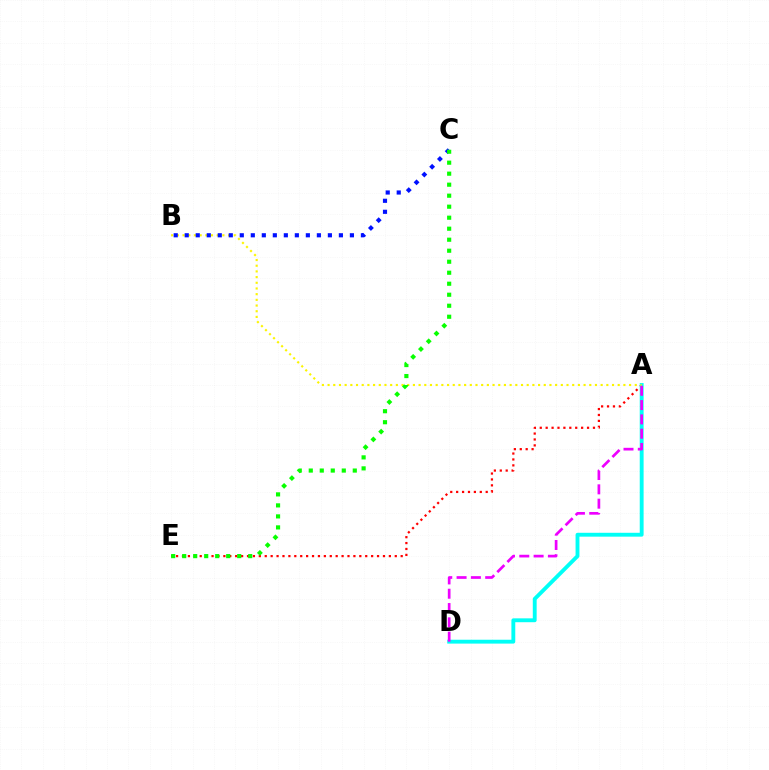{('A', 'E'): [{'color': '#ff0000', 'line_style': 'dotted', 'thickness': 1.61}], ('A', 'D'): [{'color': '#00fff6', 'line_style': 'solid', 'thickness': 2.79}, {'color': '#ee00ff', 'line_style': 'dashed', 'thickness': 1.94}], ('A', 'B'): [{'color': '#fcf500', 'line_style': 'dotted', 'thickness': 1.55}], ('B', 'C'): [{'color': '#0010ff', 'line_style': 'dotted', 'thickness': 2.99}], ('C', 'E'): [{'color': '#08ff00', 'line_style': 'dotted', 'thickness': 2.99}]}